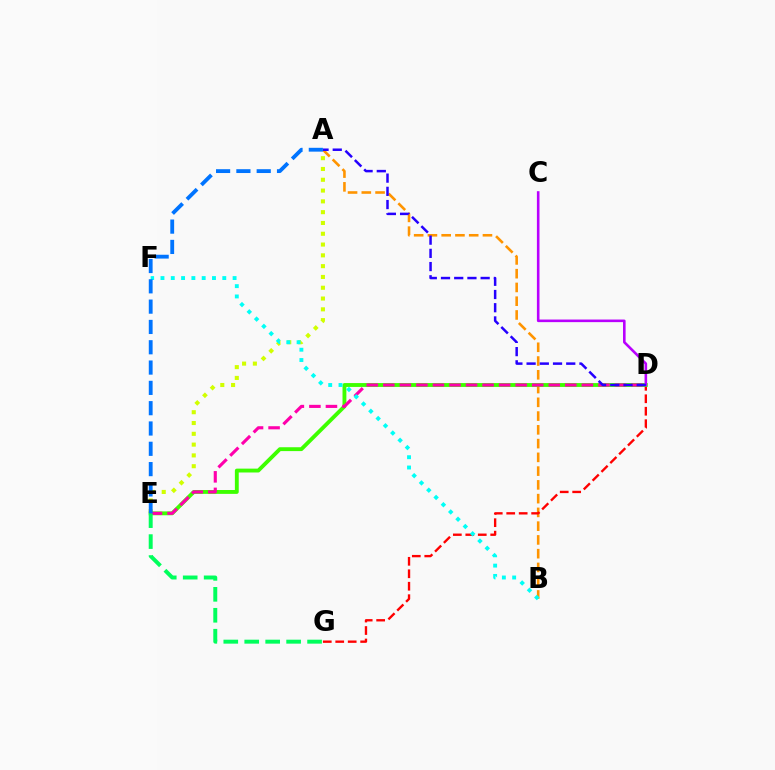{('A', 'B'): [{'color': '#ff9400', 'line_style': 'dashed', 'thickness': 1.87}], ('D', 'G'): [{'color': '#ff0000', 'line_style': 'dashed', 'thickness': 1.69}], ('A', 'E'): [{'color': '#d1ff00', 'line_style': 'dotted', 'thickness': 2.93}, {'color': '#0074ff', 'line_style': 'dashed', 'thickness': 2.76}], ('D', 'E'): [{'color': '#3dff00', 'line_style': 'solid', 'thickness': 2.78}, {'color': '#ff00ac', 'line_style': 'dashed', 'thickness': 2.25}], ('E', 'G'): [{'color': '#00ff5c', 'line_style': 'dashed', 'thickness': 2.85}], ('B', 'F'): [{'color': '#00fff6', 'line_style': 'dotted', 'thickness': 2.8}], ('C', 'D'): [{'color': '#b900ff', 'line_style': 'solid', 'thickness': 1.87}], ('A', 'D'): [{'color': '#2500ff', 'line_style': 'dashed', 'thickness': 1.8}]}